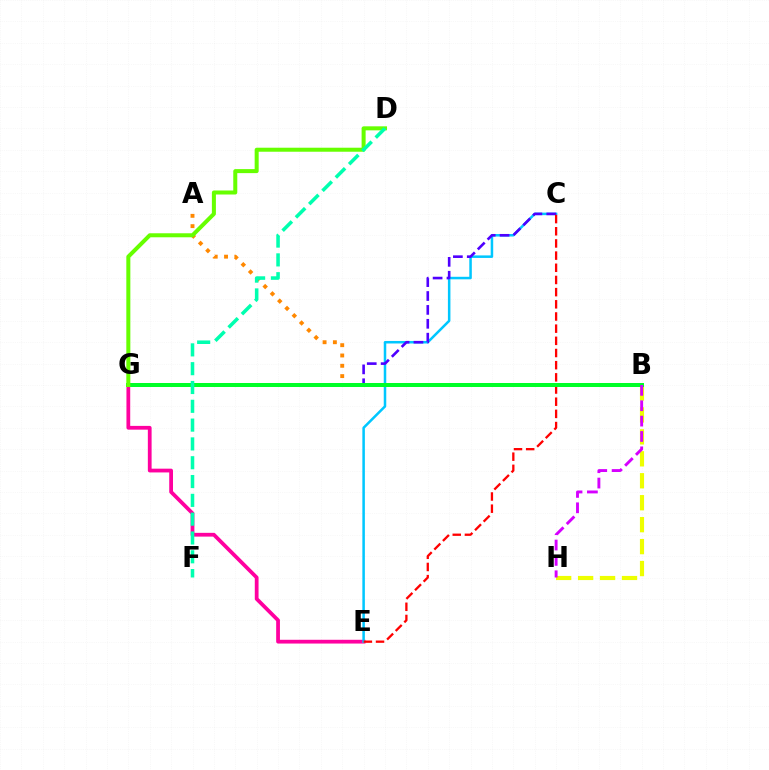{('B', 'G'): [{'color': '#003fff', 'line_style': 'dotted', 'thickness': 2.88}, {'color': '#00ff27', 'line_style': 'solid', 'thickness': 2.88}], ('E', 'G'): [{'color': '#ff00a0', 'line_style': 'solid', 'thickness': 2.71}], ('C', 'E'): [{'color': '#00c7ff', 'line_style': 'solid', 'thickness': 1.82}, {'color': '#ff0000', 'line_style': 'dashed', 'thickness': 1.65}], ('A', 'B'): [{'color': '#ff8800', 'line_style': 'dotted', 'thickness': 2.8}], ('B', 'H'): [{'color': '#eeff00', 'line_style': 'dashed', 'thickness': 2.98}, {'color': '#d600ff', 'line_style': 'dashed', 'thickness': 2.09}], ('C', 'G'): [{'color': '#4f00ff', 'line_style': 'dashed', 'thickness': 1.89}], ('D', 'G'): [{'color': '#66ff00', 'line_style': 'solid', 'thickness': 2.89}], ('D', 'F'): [{'color': '#00ffaf', 'line_style': 'dashed', 'thickness': 2.56}]}